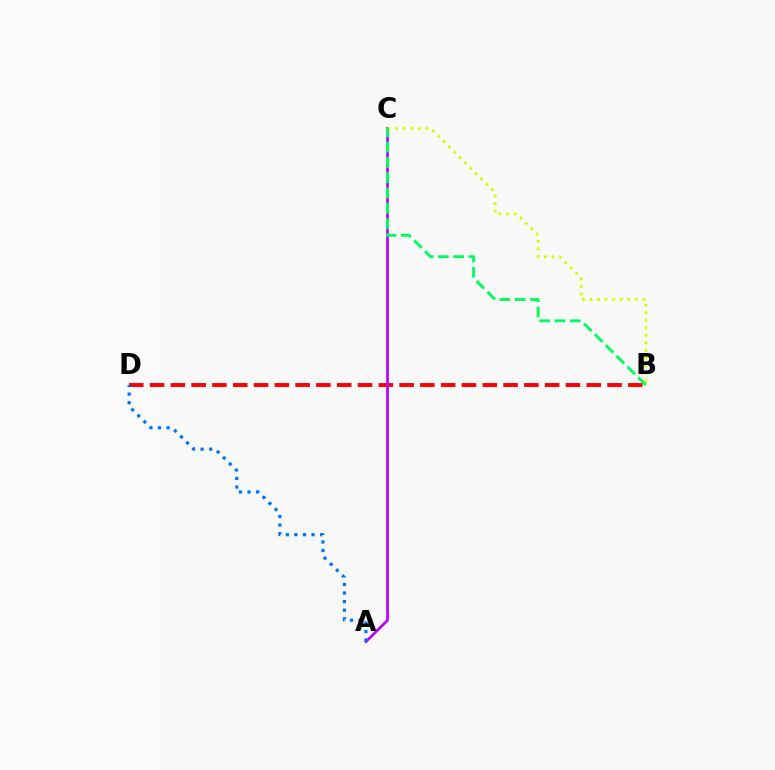{('B', 'D'): [{'color': '#ff0000', 'line_style': 'dashed', 'thickness': 2.83}], ('A', 'C'): [{'color': '#b900ff', 'line_style': 'solid', 'thickness': 1.93}], ('B', 'C'): [{'color': '#d1ff00', 'line_style': 'dotted', 'thickness': 2.06}, {'color': '#00ff5c', 'line_style': 'dashed', 'thickness': 2.08}], ('A', 'D'): [{'color': '#0074ff', 'line_style': 'dotted', 'thickness': 2.33}]}